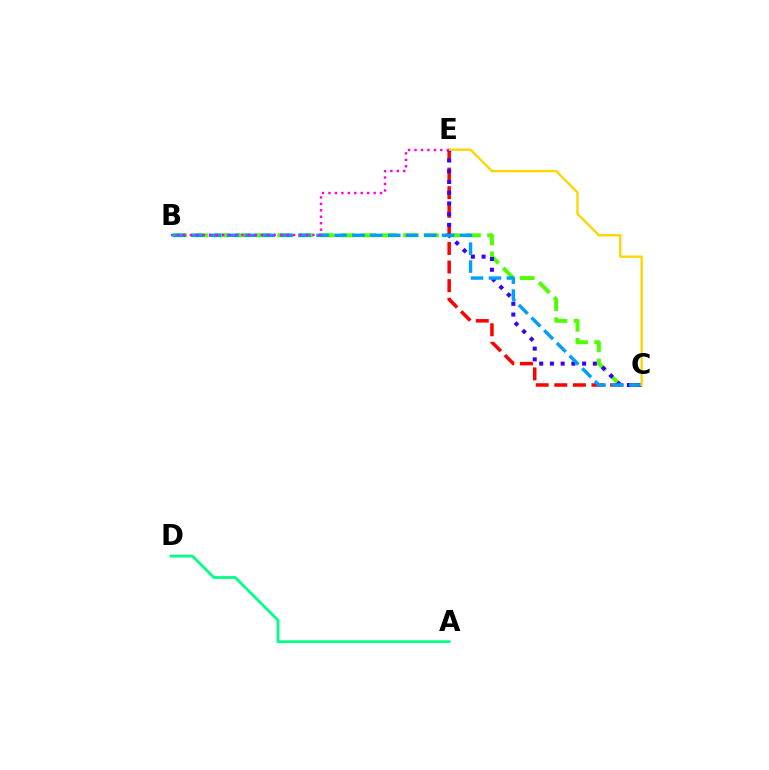{('B', 'C'): [{'color': '#4fff00', 'line_style': 'dashed', 'thickness': 2.85}, {'color': '#009eff', 'line_style': 'dashed', 'thickness': 2.44}], ('C', 'E'): [{'color': '#ff0000', 'line_style': 'dashed', 'thickness': 2.53}, {'color': '#3700ff', 'line_style': 'dotted', 'thickness': 2.92}, {'color': '#ffd500', 'line_style': 'solid', 'thickness': 1.7}], ('B', 'E'): [{'color': '#ff00ed', 'line_style': 'dotted', 'thickness': 1.75}], ('A', 'D'): [{'color': '#00ff86', 'line_style': 'solid', 'thickness': 1.99}]}